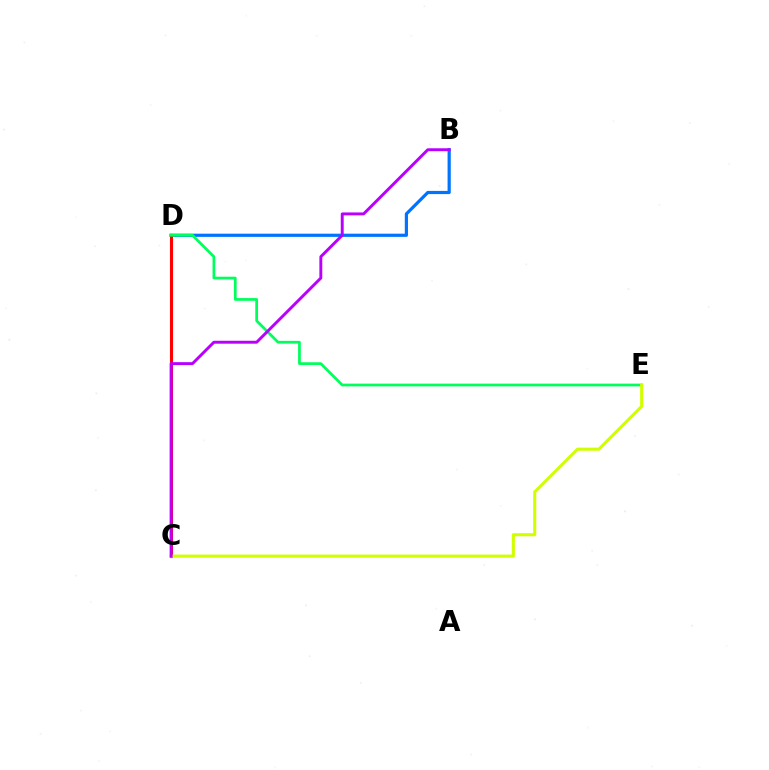{('B', 'D'): [{'color': '#0074ff', 'line_style': 'solid', 'thickness': 2.3}], ('C', 'D'): [{'color': '#ff0000', 'line_style': 'solid', 'thickness': 2.22}], ('D', 'E'): [{'color': '#00ff5c', 'line_style': 'solid', 'thickness': 1.97}], ('C', 'E'): [{'color': '#d1ff00', 'line_style': 'solid', 'thickness': 2.22}], ('B', 'C'): [{'color': '#b900ff', 'line_style': 'solid', 'thickness': 2.1}]}